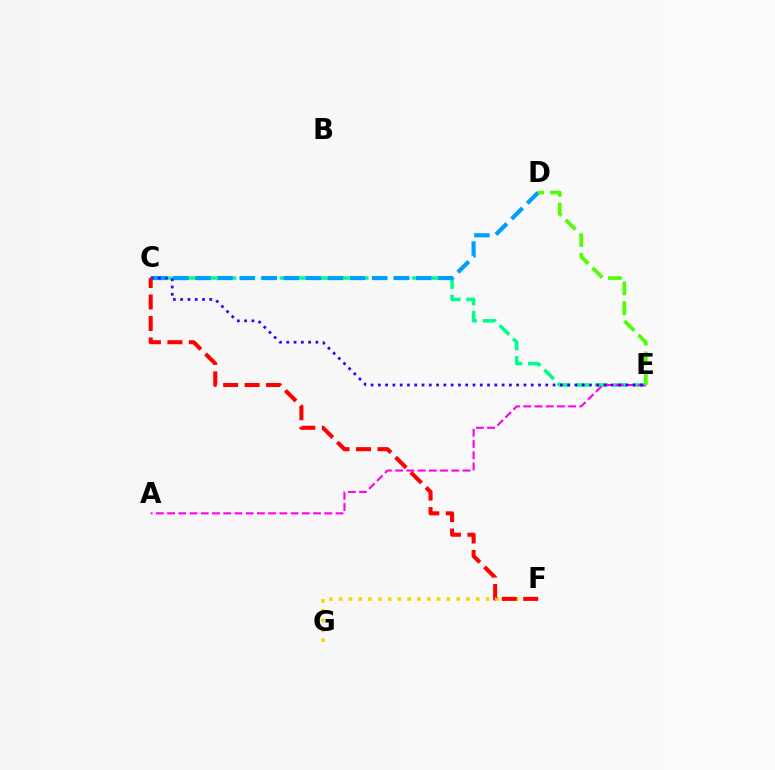{('C', 'E'): [{'color': '#00ff86', 'line_style': 'dashed', 'thickness': 2.57}, {'color': '#3700ff', 'line_style': 'dotted', 'thickness': 1.98}], ('F', 'G'): [{'color': '#ffd500', 'line_style': 'dotted', 'thickness': 2.66}], ('C', 'D'): [{'color': '#009eff', 'line_style': 'dashed', 'thickness': 3.0}], ('A', 'E'): [{'color': '#ff00ed', 'line_style': 'dashed', 'thickness': 1.53}], ('D', 'E'): [{'color': '#4fff00', 'line_style': 'dashed', 'thickness': 2.68}], ('C', 'F'): [{'color': '#ff0000', 'line_style': 'dashed', 'thickness': 2.92}]}